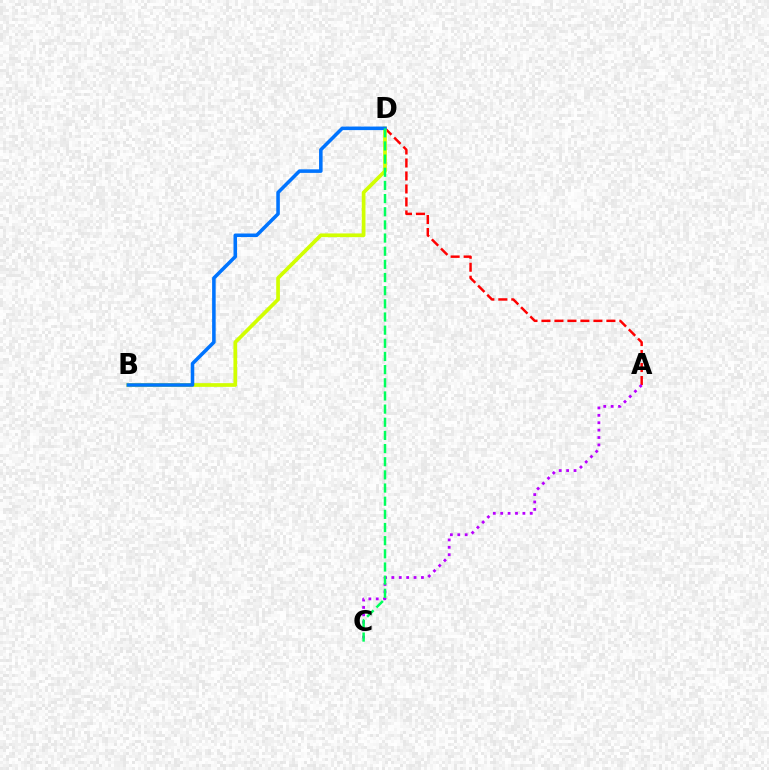{('A', 'D'): [{'color': '#ff0000', 'line_style': 'dashed', 'thickness': 1.76}], ('A', 'C'): [{'color': '#b900ff', 'line_style': 'dotted', 'thickness': 2.01}], ('B', 'D'): [{'color': '#d1ff00', 'line_style': 'solid', 'thickness': 2.66}, {'color': '#0074ff', 'line_style': 'solid', 'thickness': 2.55}], ('C', 'D'): [{'color': '#00ff5c', 'line_style': 'dashed', 'thickness': 1.79}]}